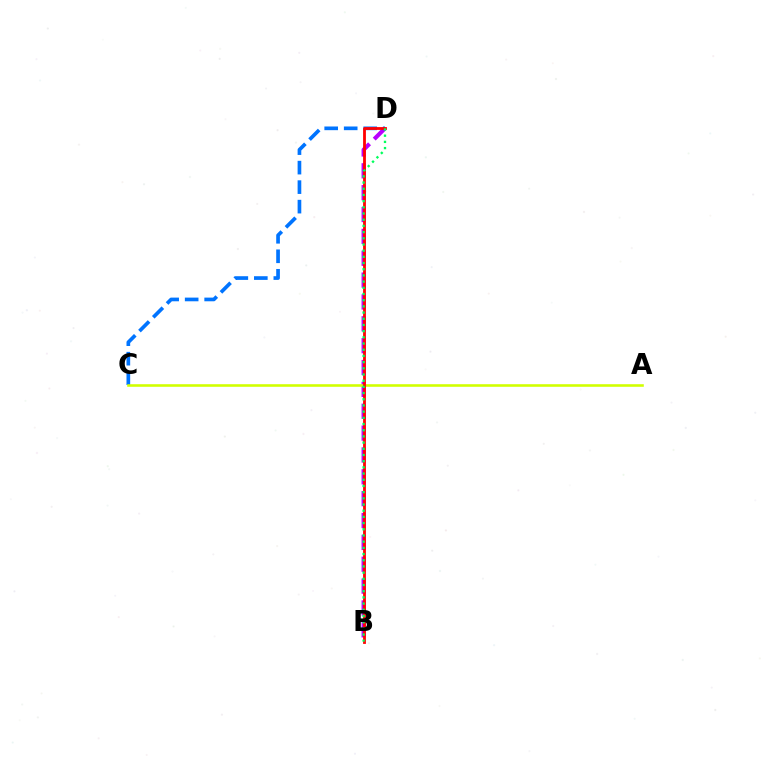{('B', 'D'): [{'color': '#b900ff', 'line_style': 'dashed', 'thickness': 2.97}, {'color': '#ff0000', 'line_style': 'solid', 'thickness': 2.02}, {'color': '#00ff5c', 'line_style': 'dotted', 'thickness': 1.68}], ('C', 'D'): [{'color': '#0074ff', 'line_style': 'dashed', 'thickness': 2.65}], ('A', 'C'): [{'color': '#d1ff00', 'line_style': 'solid', 'thickness': 1.86}]}